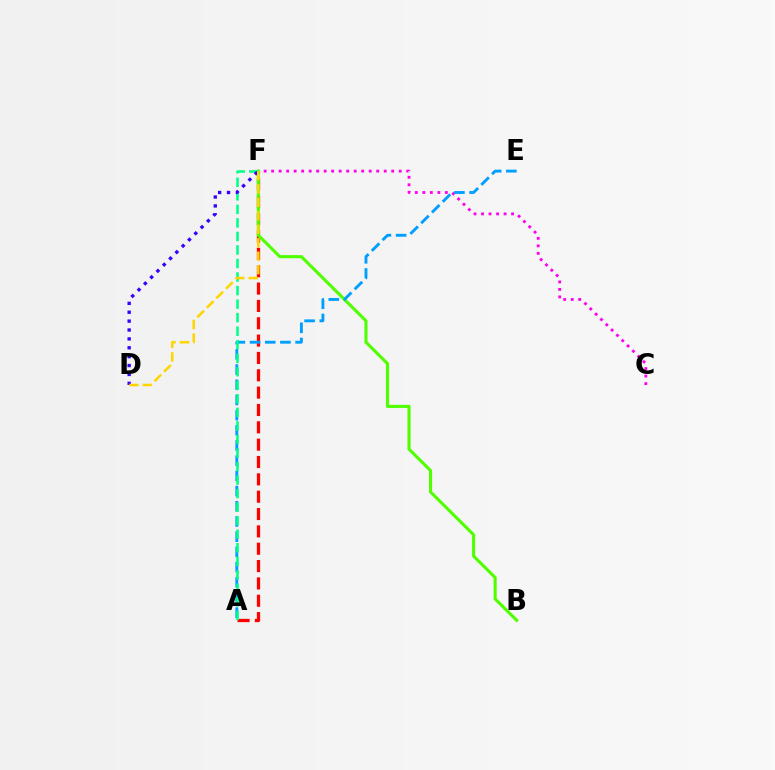{('C', 'F'): [{'color': '#ff00ed', 'line_style': 'dotted', 'thickness': 2.04}], ('A', 'F'): [{'color': '#ff0000', 'line_style': 'dashed', 'thickness': 2.36}, {'color': '#00ff86', 'line_style': 'dashed', 'thickness': 1.84}], ('B', 'F'): [{'color': '#4fff00', 'line_style': 'solid', 'thickness': 2.23}], ('A', 'E'): [{'color': '#009eff', 'line_style': 'dashed', 'thickness': 2.06}], ('D', 'F'): [{'color': '#3700ff', 'line_style': 'dotted', 'thickness': 2.41}, {'color': '#ffd500', 'line_style': 'dashed', 'thickness': 1.83}]}